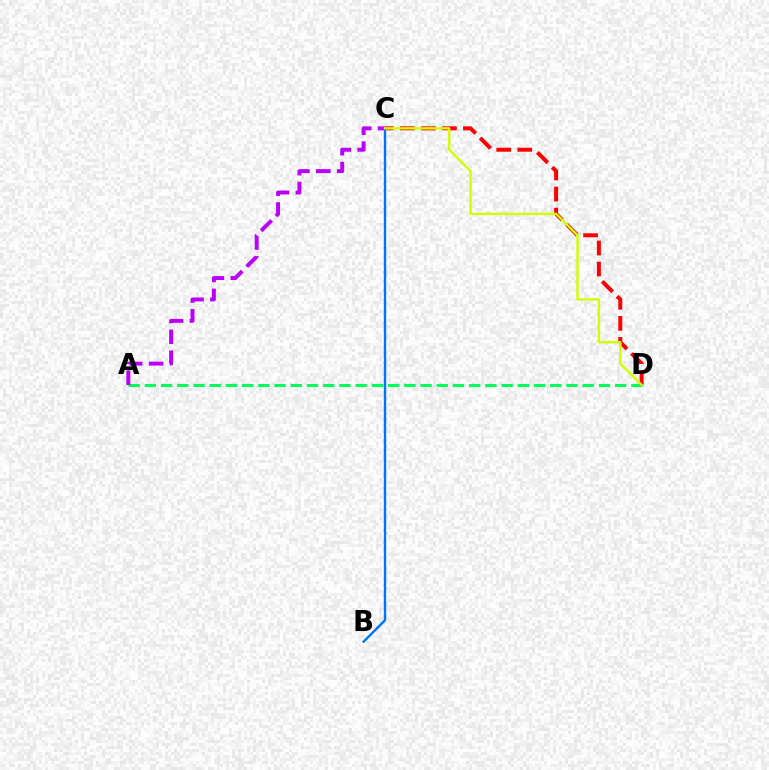{('A', 'D'): [{'color': '#00ff5c', 'line_style': 'dashed', 'thickness': 2.2}], ('A', 'C'): [{'color': '#b900ff', 'line_style': 'dashed', 'thickness': 2.84}], ('C', 'D'): [{'color': '#ff0000', 'line_style': 'dashed', 'thickness': 2.86}, {'color': '#d1ff00', 'line_style': 'solid', 'thickness': 1.73}], ('B', 'C'): [{'color': '#0074ff', 'line_style': 'solid', 'thickness': 1.71}]}